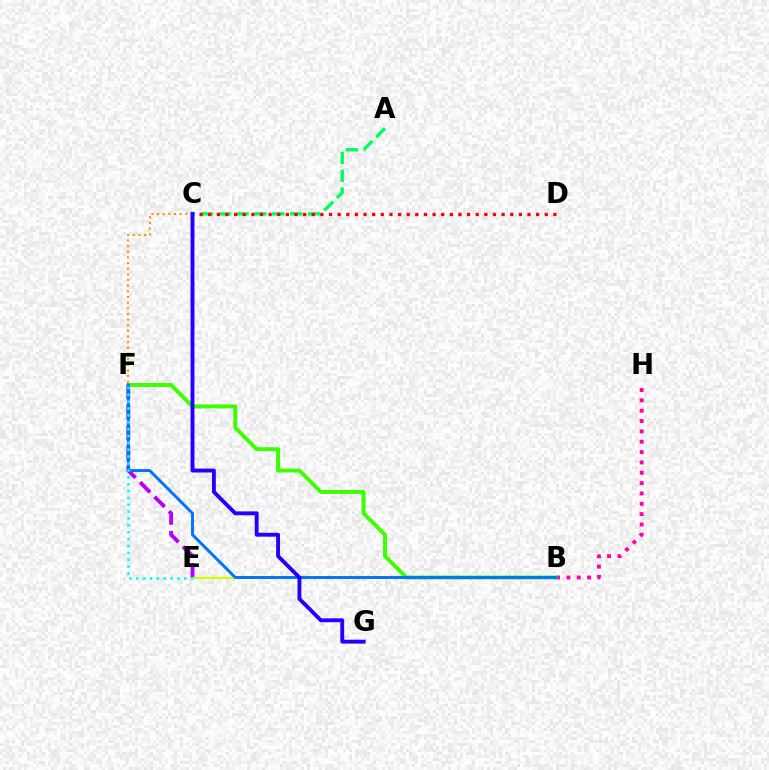{('A', 'C'): [{'color': '#00ff5c', 'line_style': 'dashed', 'thickness': 2.43}], ('C', 'D'): [{'color': '#ff0000', 'line_style': 'dotted', 'thickness': 2.34}], ('E', 'F'): [{'color': '#b900ff', 'line_style': 'dashed', 'thickness': 2.79}, {'color': '#00fff6', 'line_style': 'dotted', 'thickness': 1.87}], ('C', 'F'): [{'color': '#ff9400', 'line_style': 'dotted', 'thickness': 1.53}], ('B', 'H'): [{'color': '#ff00ac', 'line_style': 'dotted', 'thickness': 2.81}], ('B', 'F'): [{'color': '#3dff00', 'line_style': 'solid', 'thickness': 2.83}, {'color': '#0074ff', 'line_style': 'solid', 'thickness': 2.12}], ('B', 'E'): [{'color': '#d1ff00', 'line_style': 'solid', 'thickness': 1.57}], ('C', 'G'): [{'color': '#2500ff', 'line_style': 'solid', 'thickness': 2.81}]}